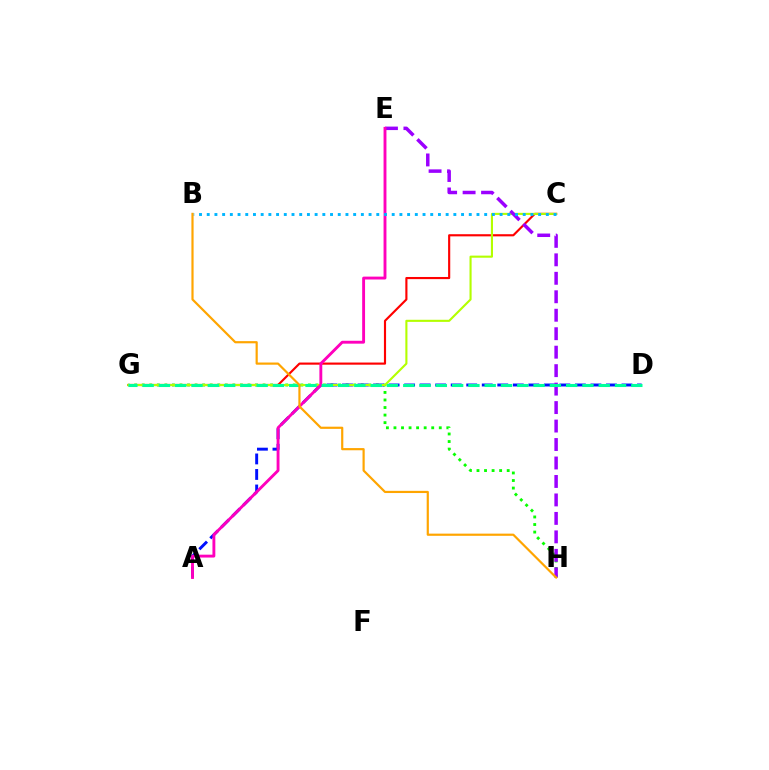{('G', 'H'): [{'color': '#08ff00', 'line_style': 'dotted', 'thickness': 2.05}], ('A', 'D'): [{'color': '#0010ff', 'line_style': 'dashed', 'thickness': 2.11}], ('C', 'G'): [{'color': '#ff0000', 'line_style': 'solid', 'thickness': 1.55}, {'color': '#b3ff00', 'line_style': 'solid', 'thickness': 1.52}], ('E', 'H'): [{'color': '#9b00ff', 'line_style': 'dashed', 'thickness': 2.51}], ('A', 'E'): [{'color': '#ff00bd', 'line_style': 'solid', 'thickness': 2.07}], ('D', 'G'): [{'color': '#00ff9d', 'line_style': 'dashed', 'thickness': 2.21}], ('B', 'C'): [{'color': '#00b5ff', 'line_style': 'dotted', 'thickness': 2.09}], ('B', 'H'): [{'color': '#ffa500', 'line_style': 'solid', 'thickness': 1.58}]}